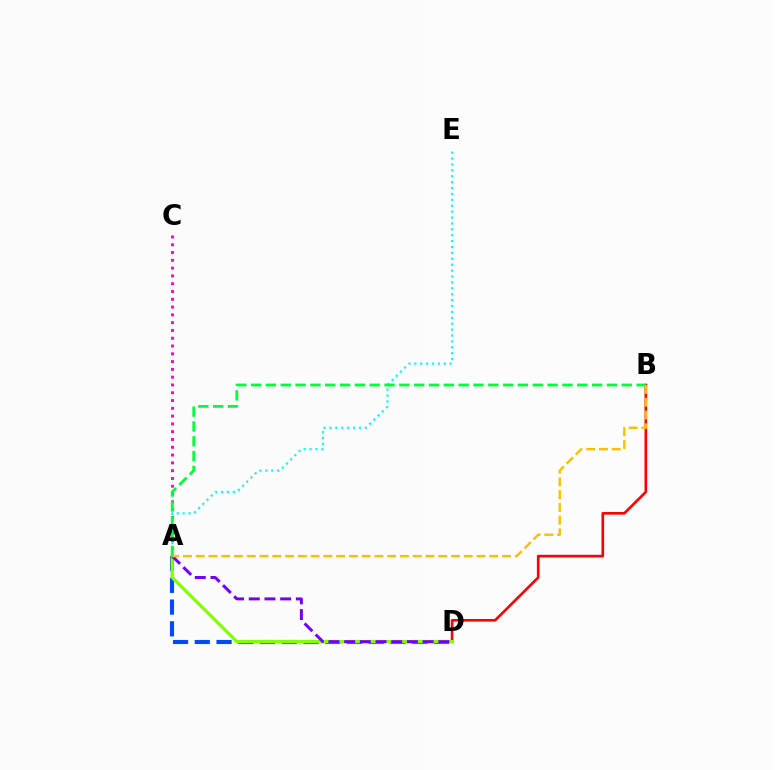{('A', 'C'): [{'color': '#ff00cf', 'line_style': 'dotted', 'thickness': 2.12}], ('A', 'D'): [{'color': '#004bff', 'line_style': 'dashed', 'thickness': 2.95}, {'color': '#84ff00', 'line_style': 'solid', 'thickness': 2.37}, {'color': '#7200ff', 'line_style': 'dashed', 'thickness': 2.13}], ('B', 'D'): [{'color': '#ff0000', 'line_style': 'solid', 'thickness': 1.89}], ('A', 'E'): [{'color': '#00fff6', 'line_style': 'dotted', 'thickness': 1.6}], ('A', 'B'): [{'color': '#00ff39', 'line_style': 'dashed', 'thickness': 2.01}, {'color': '#ffbd00', 'line_style': 'dashed', 'thickness': 1.73}]}